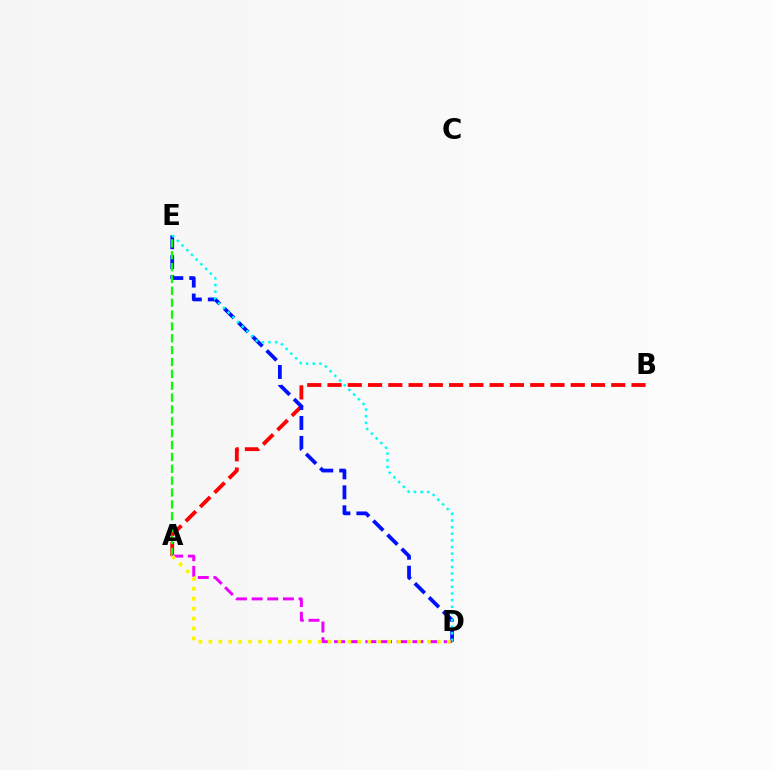{('A', 'B'): [{'color': '#ff0000', 'line_style': 'dashed', 'thickness': 2.75}], ('D', 'E'): [{'color': '#0010ff', 'line_style': 'dashed', 'thickness': 2.71}, {'color': '#00fff6', 'line_style': 'dotted', 'thickness': 1.8}], ('A', 'E'): [{'color': '#08ff00', 'line_style': 'dashed', 'thickness': 1.61}], ('A', 'D'): [{'color': '#ee00ff', 'line_style': 'dashed', 'thickness': 2.13}, {'color': '#fcf500', 'line_style': 'dotted', 'thickness': 2.7}]}